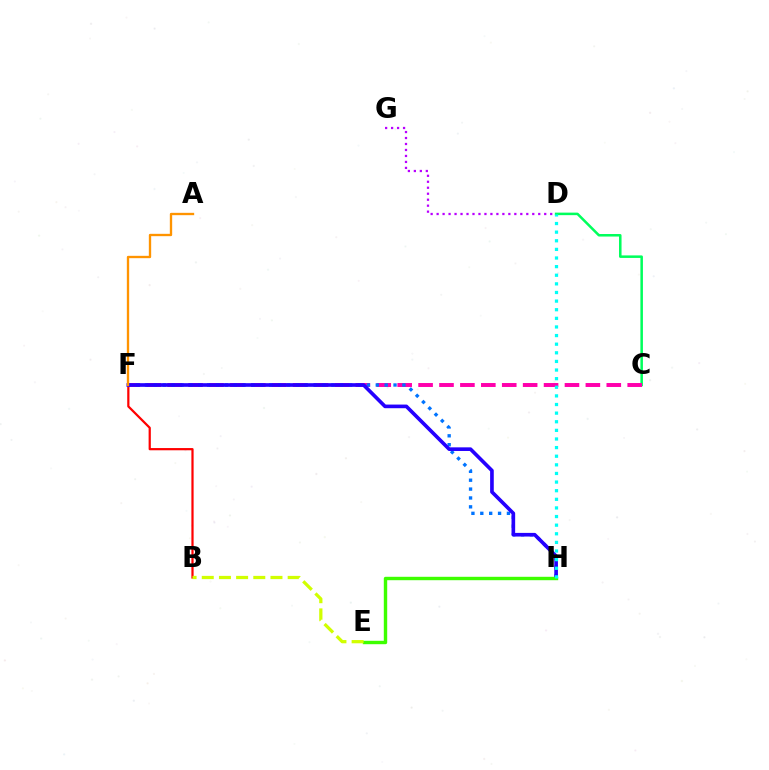{('B', 'F'): [{'color': '#ff0000', 'line_style': 'solid', 'thickness': 1.6}], ('C', 'D'): [{'color': '#00ff5c', 'line_style': 'solid', 'thickness': 1.82}], ('C', 'F'): [{'color': '#ff00ac', 'line_style': 'dashed', 'thickness': 2.84}], ('F', 'H'): [{'color': '#0074ff', 'line_style': 'dotted', 'thickness': 2.41}, {'color': '#2500ff', 'line_style': 'solid', 'thickness': 2.62}], ('E', 'H'): [{'color': '#3dff00', 'line_style': 'solid', 'thickness': 2.45}], ('B', 'E'): [{'color': '#d1ff00', 'line_style': 'dashed', 'thickness': 2.33}], ('A', 'F'): [{'color': '#ff9400', 'line_style': 'solid', 'thickness': 1.68}], ('D', 'G'): [{'color': '#b900ff', 'line_style': 'dotted', 'thickness': 1.62}], ('D', 'H'): [{'color': '#00fff6', 'line_style': 'dotted', 'thickness': 2.34}]}